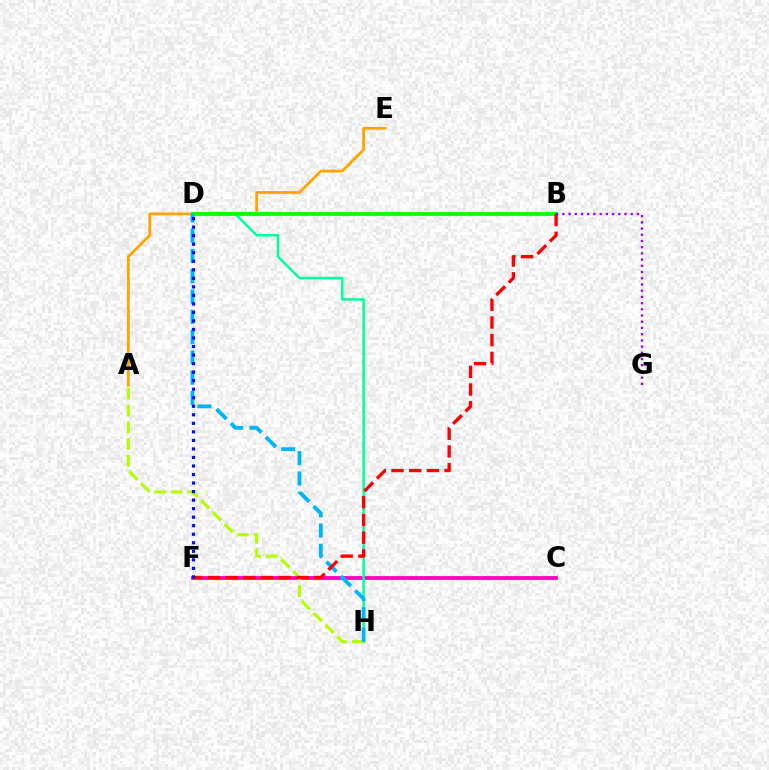{('A', 'E'): [{'color': '#ffa500', 'line_style': 'solid', 'thickness': 2.03}], ('C', 'F'): [{'color': '#ff00bd', 'line_style': 'solid', 'thickness': 2.72}], ('D', 'H'): [{'color': '#00ff9d', 'line_style': 'solid', 'thickness': 1.79}, {'color': '#00b5ff', 'line_style': 'dashed', 'thickness': 2.76}], ('B', 'D'): [{'color': '#08ff00', 'line_style': 'solid', 'thickness': 2.68}], ('A', 'H'): [{'color': '#b3ff00', 'line_style': 'dashed', 'thickness': 2.28}], ('B', 'F'): [{'color': '#ff0000', 'line_style': 'dashed', 'thickness': 2.4}], ('B', 'G'): [{'color': '#9b00ff', 'line_style': 'dotted', 'thickness': 1.69}], ('D', 'F'): [{'color': '#0010ff', 'line_style': 'dotted', 'thickness': 2.32}]}